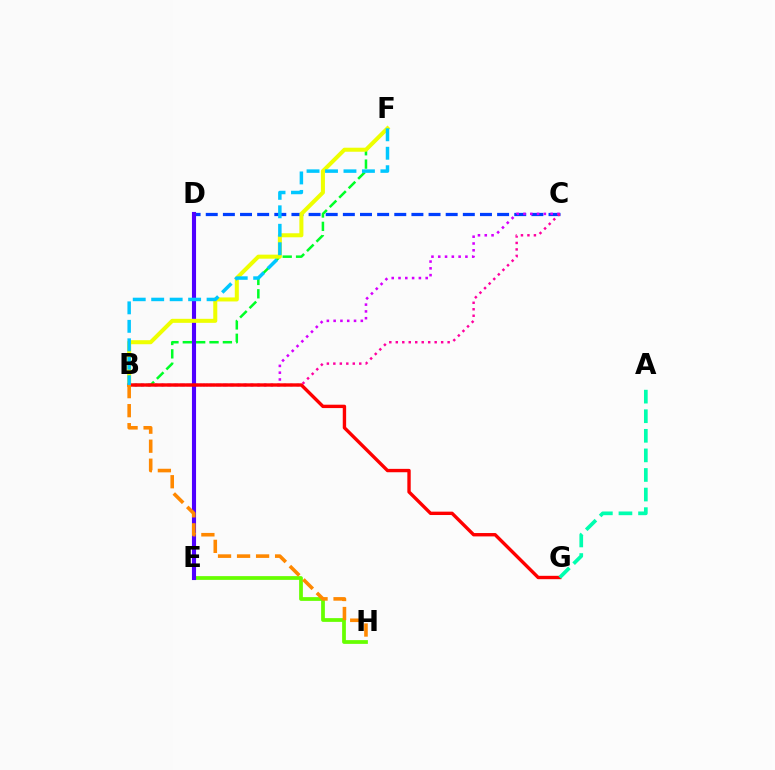{('E', 'H'): [{'color': '#66ff00', 'line_style': 'solid', 'thickness': 2.7}], ('C', 'D'): [{'color': '#003fff', 'line_style': 'dashed', 'thickness': 2.33}], ('B', 'C'): [{'color': '#d600ff', 'line_style': 'dotted', 'thickness': 1.85}, {'color': '#ff00a0', 'line_style': 'dotted', 'thickness': 1.76}], ('D', 'E'): [{'color': '#4f00ff', 'line_style': 'solid', 'thickness': 2.96}], ('B', 'F'): [{'color': '#00ff27', 'line_style': 'dashed', 'thickness': 1.81}, {'color': '#eeff00', 'line_style': 'solid', 'thickness': 2.9}, {'color': '#00c7ff', 'line_style': 'dashed', 'thickness': 2.51}], ('B', 'G'): [{'color': '#ff0000', 'line_style': 'solid', 'thickness': 2.43}], ('B', 'H'): [{'color': '#ff8800', 'line_style': 'dashed', 'thickness': 2.58}], ('A', 'G'): [{'color': '#00ffaf', 'line_style': 'dashed', 'thickness': 2.66}]}